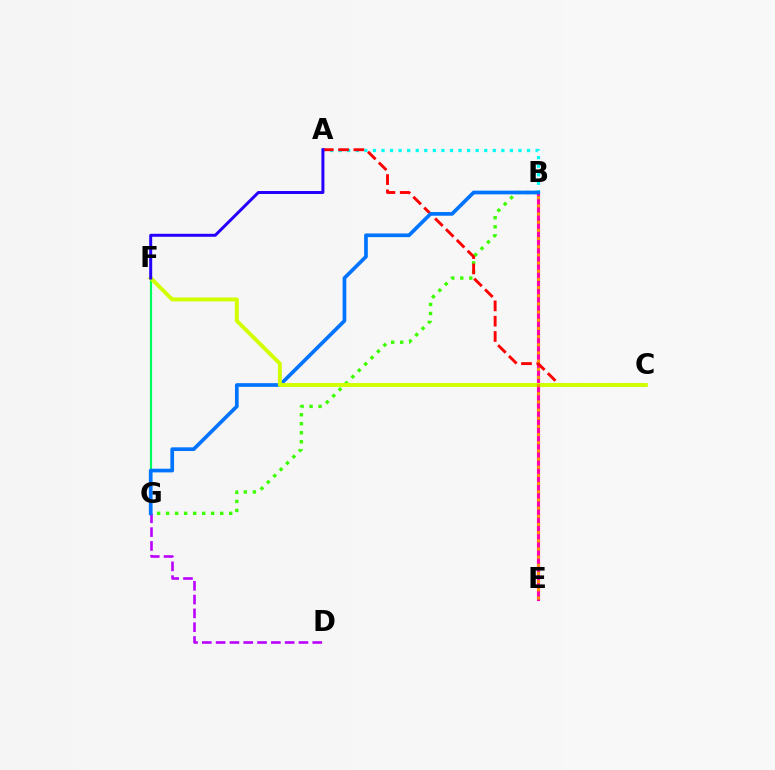{('F', 'G'): [{'color': '#00ff5c', 'line_style': 'solid', 'thickness': 1.57}], ('B', 'G'): [{'color': '#3dff00', 'line_style': 'dotted', 'thickness': 2.45}, {'color': '#0074ff', 'line_style': 'solid', 'thickness': 2.65}], ('A', 'B'): [{'color': '#00fff6', 'line_style': 'dotted', 'thickness': 2.33}], ('D', 'G'): [{'color': '#b900ff', 'line_style': 'dashed', 'thickness': 1.88}], ('B', 'E'): [{'color': '#ff00ac', 'line_style': 'solid', 'thickness': 2.25}, {'color': '#ff9400', 'line_style': 'dotted', 'thickness': 2.22}], ('A', 'C'): [{'color': '#ff0000', 'line_style': 'dashed', 'thickness': 2.08}], ('C', 'F'): [{'color': '#d1ff00', 'line_style': 'solid', 'thickness': 2.82}], ('A', 'F'): [{'color': '#2500ff', 'line_style': 'solid', 'thickness': 2.15}]}